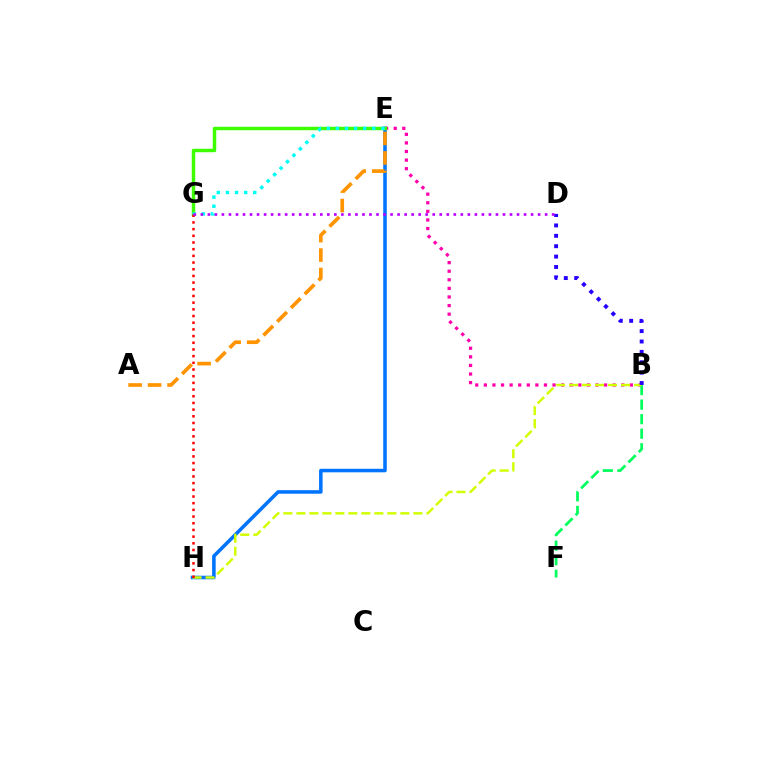{('E', 'H'): [{'color': '#0074ff', 'line_style': 'solid', 'thickness': 2.55}], ('B', 'E'): [{'color': '#ff00ac', 'line_style': 'dotted', 'thickness': 2.33}], ('E', 'G'): [{'color': '#3dff00', 'line_style': 'solid', 'thickness': 2.49}, {'color': '#00fff6', 'line_style': 'dotted', 'thickness': 2.47}], ('B', 'F'): [{'color': '#00ff5c', 'line_style': 'dashed', 'thickness': 1.98}], ('B', 'H'): [{'color': '#d1ff00', 'line_style': 'dashed', 'thickness': 1.77}], ('A', 'E'): [{'color': '#ff9400', 'line_style': 'dashed', 'thickness': 2.64}], ('G', 'H'): [{'color': '#ff0000', 'line_style': 'dotted', 'thickness': 1.82}], ('B', 'D'): [{'color': '#2500ff', 'line_style': 'dotted', 'thickness': 2.82}], ('D', 'G'): [{'color': '#b900ff', 'line_style': 'dotted', 'thickness': 1.91}]}